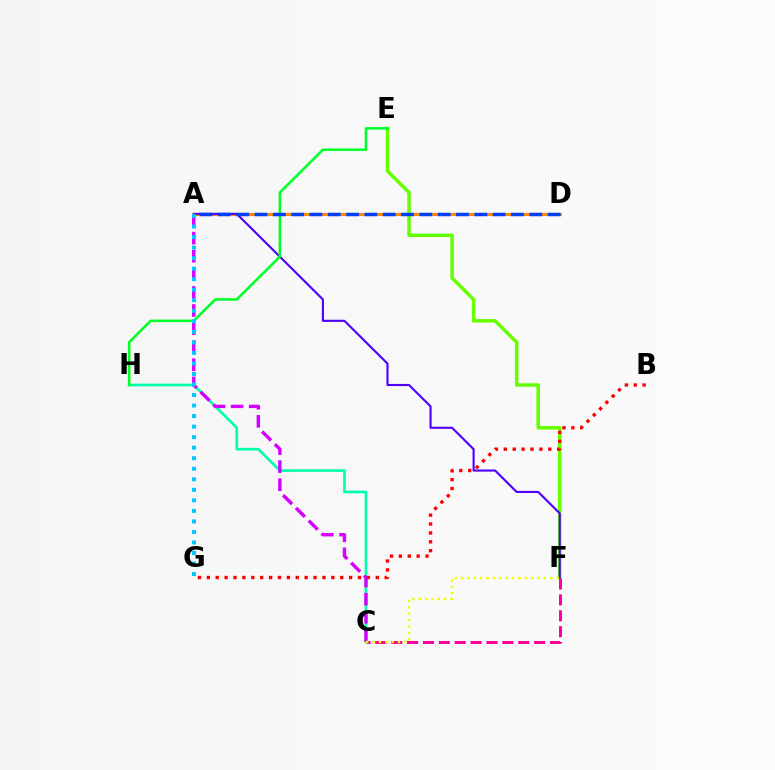{('A', 'D'): [{'color': '#ff8800', 'line_style': 'solid', 'thickness': 2.23}, {'color': '#003fff', 'line_style': 'dashed', 'thickness': 2.49}], ('E', 'F'): [{'color': '#66ff00', 'line_style': 'solid', 'thickness': 2.51}], ('C', 'F'): [{'color': '#ff00a0', 'line_style': 'dashed', 'thickness': 2.16}, {'color': '#eeff00', 'line_style': 'dotted', 'thickness': 1.73}], ('A', 'F'): [{'color': '#4f00ff', 'line_style': 'solid', 'thickness': 1.53}], ('C', 'H'): [{'color': '#00ffaf', 'line_style': 'solid', 'thickness': 1.93}], ('A', 'C'): [{'color': '#d600ff', 'line_style': 'dashed', 'thickness': 2.46}], ('B', 'G'): [{'color': '#ff0000', 'line_style': 'dotted', 'thickness': 2.42}], ('E', 'H'): [{'color': '#00ff27', 'line_style': 'solid', 'thickness': 1.82}], ('A', 'G'): [{'color': '#00c7ff', 'line_style': 'dotted', 'thickness': 2.86}]}